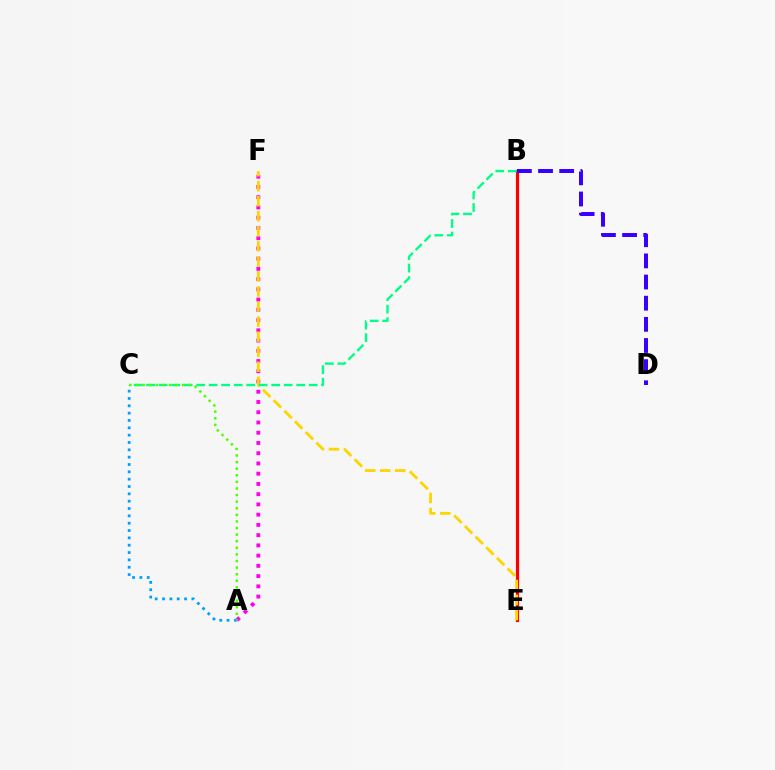{('B', 'E'): [{'color': '#ff0000', 'line_style': 'solid', 'thickness': 2.29}], ('A', 'F'): [{'color': '#ff00ed', 'line_style': 'dotted', 'thickness': 2.78}], ('E', 'F'): [{'color': '#ffd500', 'line_style': 'dashed', 'thickness': 2.04}], ('A', 'C'): [{'color': '#009eff', 'line_style': 'dotted', 'thickness': 1.99}, {'color': '#4fff00', 'line_style': 'dotted', 'thickness': 1.79}], ('B', 'C'): [{'color': '#00ff86', 'line_style': 'dashed', 'thickness': 1.7}], ('B', 'D'): [{'color': '#3700ff', 'line_style': 'dashed', 'thickness': 2.87}]}